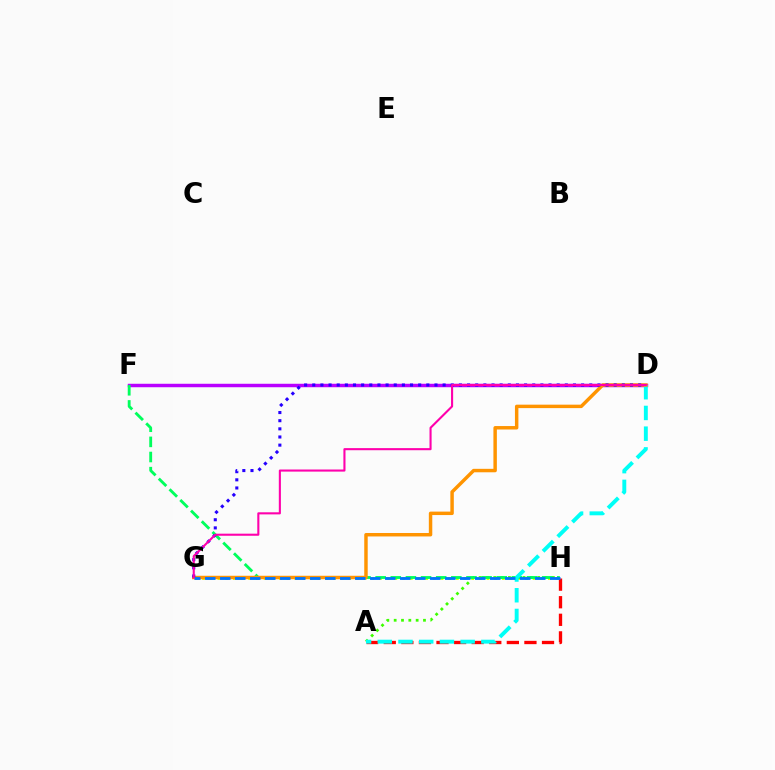{('D', 'F'): [{'color': '#b900ff', 'line_style': 'solid', 'thickness': 2.49}], ('A', 'H'): [{'color': '#3dff00', 'line_style': 'dotted', 'thickness': 1.99}, {'color': '#ff0000', 'line_style': 'dashed', 'thickness': 2.39}], ('G', 'H'): [{'color': '#d1ff00', 'line_style': 'dotted', 'thickness': 2.09}, {'color': '#0074ff', 'line_style': 'dashed', 'thickness': 2.04}], ('F', 'H'): [{'color': '#00ff5c', 'line_style': 'dashed', 'thickness': 2.06}], ('A', 'D'): [{'color': '#00fff6', 'line_style': 'dashed', 'thickness': 2.81}], ('D', 'G'): [{'color': '#ff9400', 'line_style': 'solid', 'thickness': 2.49}, {'color': '#2500ff', 'line_style': 'dotted', 'thickness': 2.21}, {'color': '#ff00ac', 'line_style': 'solid', 'thickness': 1.51}]}